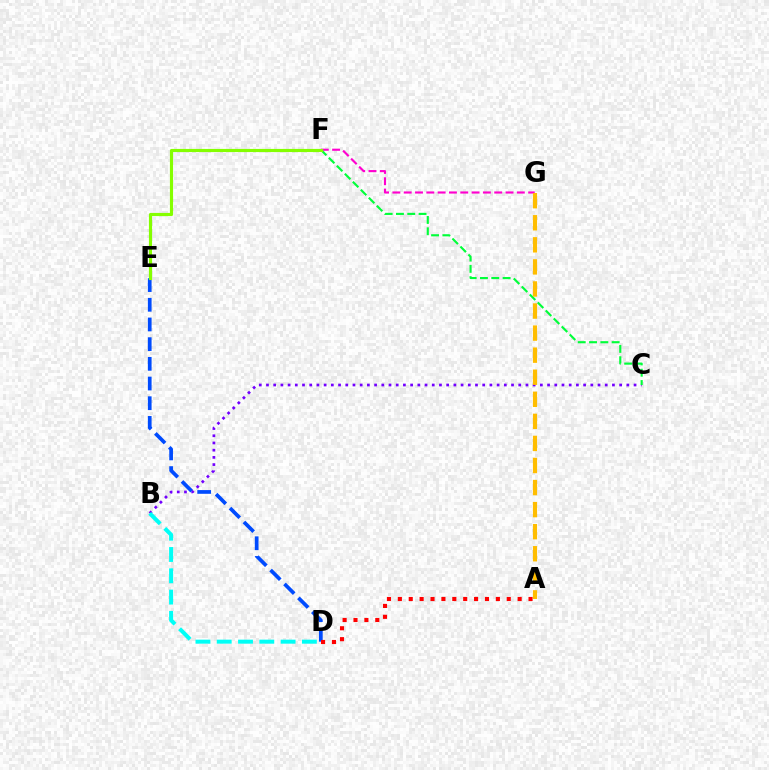{('F', 'G'): [{'color': '#ff00cf', 'line_style': 'dashed', 'thickness': 1.54}], ('B', 'C'): [{'color': '#7200ff', 'line_style': 'dotted', 'thickness': 1.96}], ('D', 'E'): [{'color': '#004bff', 'line_style': 'dashed', 'thickness': 2.67}], ('A', 'D'): [{'color': '#ff0000', 'line_style': 'dotted', 'thickness': 2.96}], ('C', 'F'): [{'color': '#00ff39', 'line_style': 'dashed', 'thickness': 1.54}], ('B', 'D'): [{'color': '#00fff6', 'line_style': 'dashed', 'thickness': 2.89}], ('A', 'G'): [{'color': '#ffbd00', 'line_style': 'dashed', 'thickness': 3.0}], ('E', 'F'): [{'color': '#84ff00', 'line_style': 'solid', 'thickness': 2.27}]}